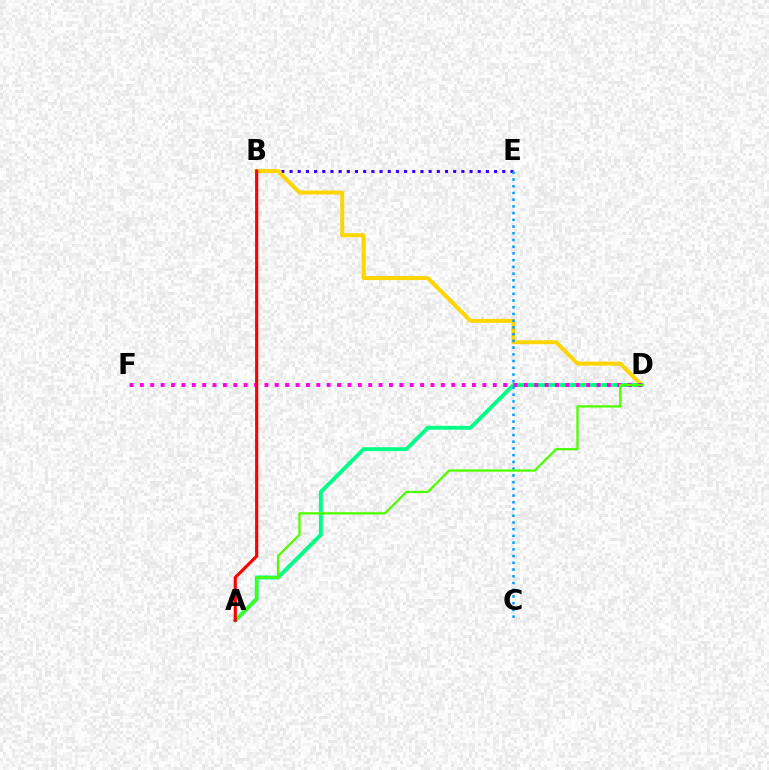{('B', 'E'): [{'color': '#3700ff', 'line_style': 'dotted', 'thickness': 2.22}], ('B', 'D'): [{'color': '#ffd500', 'line_style': 'solid', 'thickness': 2.86}], ('A', 'D'): [{'color': '#00ff86', 'line_style': 'solid', 'thickness': 2.8}, {'color': '#4fff00', 'line_style': 'solid', 'thickness': 1.66}], ('D', 'F'): [{'color': '#ff00ed', 'line_style': 'dotted', 'thickness': 2.82}], ('C', 'E'): [{'color': '#009eff', 'line_style': 'dotted', 'thickness': 1.83}], ('A', 'B'): [{'color': '#ff0000', 'line_style': 'solid', 'thickness': 2.27}]}